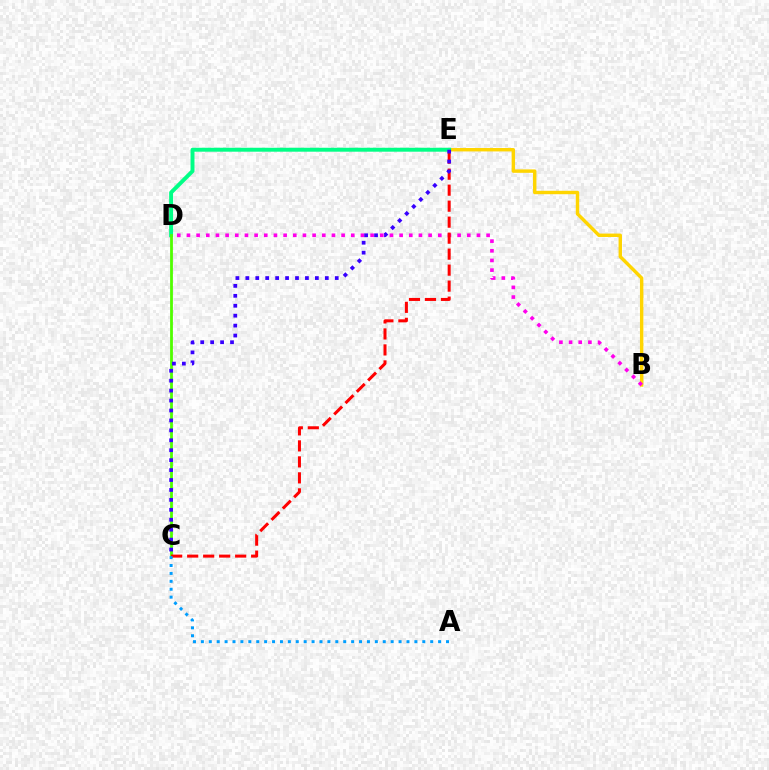{('B', 'E'): [{'color': '#ffd500', 'line_style': 'solid', 'thickness': 2.46}], ('B', 'D'): [{'color': '#ff00ed', 'line_style': 'dotted', 'thickness': 2.63}], ('D', 'E'): [{'color': '#00ff86', 'line_style': 'solid', 'thickness': 2.83}], ('C', 'D'): [{'color': '#4fff00', 'line_style': 'solid', 'thickness': 2.01}], ('C', 'E'): [{'color': '#ff0000', 'line_style': 'dashed', 'thickness': 2.17}, {'color': '#3700ff', 'line_style': 'dotted', 'thickness': 2.7}], ('A', 'C'): [{'color': '#009eff', 'line_style': 'dotted', 'thickness': 2.15}]}